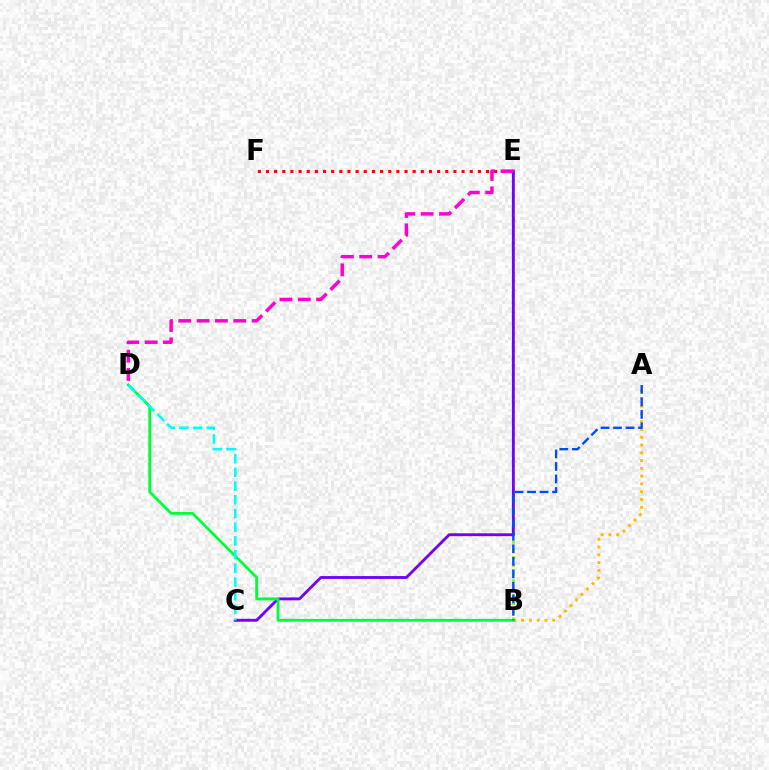{('E', 'F'): [{'color': '#ff0000', 'line_style': 'dotted', 'thickness': 2.21}], ('B', 'E'): [{'color': '#84ff00', 'line_style': 'dotted', 'thickness': 2.09}], ('A', 'B'): [{'color': '#ffbd00', 'line_style': 'dotted', 'thickness': 2.11}, {'color': '#004bff', 'line_style': 'dashed', 'thickness': 1.7}], ('C', 'E'): [{'color': '#7200ff', 'line_style': 'solid', 'thickness': 2.06}], ('B', 'D'): [{'color': '#00ff39', 'line_style': 'solid', 'thickness': 2.04}], ('D', 'E'): [{'color': '#ff00cf', 'line_style': 'dashed', 'thickness': 2.49}], ('C', 'D'): [{'color': '#00fff6', 'line_style': 'dashed', 'thickness': 1.86}]}